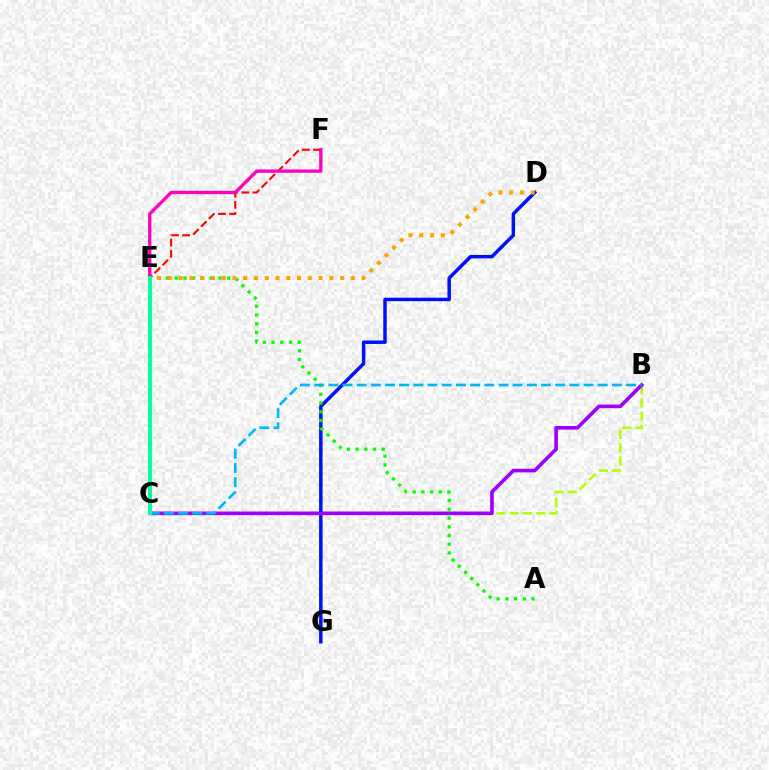{('D', 'G'): [{'color': '#0010ff', 'line_style': 'solid', 'thickness': 2.5}], ('C', 'F'): [{'color': '#ff0000', 'line_style': 'dashed', 'thickness': 1.52}], ('B', 'C'): [{'color': '#b3ff00', 'line_style': 'dashed', 'thickness': 1.8}, {'color': '#9b00ff', 'line_style': 'solid', 'thickness': 2.62}, {'color': '#00b5ff', 'line_style': 'dashed', 'thickness': 1.93}], ('A', 'E'): [{'color': '#08ff00', 'line_style': 'dotted', 'thickness': 2.37}], ('E', 'F'): [{'color': '#ff00bd', 'line_style': 'solid', 'thickness': 2.4}], ('D', 'E'): [{'color': '#ffa500', 'line_style': 'dotted', 'thickness': 2.92}], ('C', 'E'): [{'color': '#00ff9d', 'line_style': 'solid', 'thickness': 2.83}]}